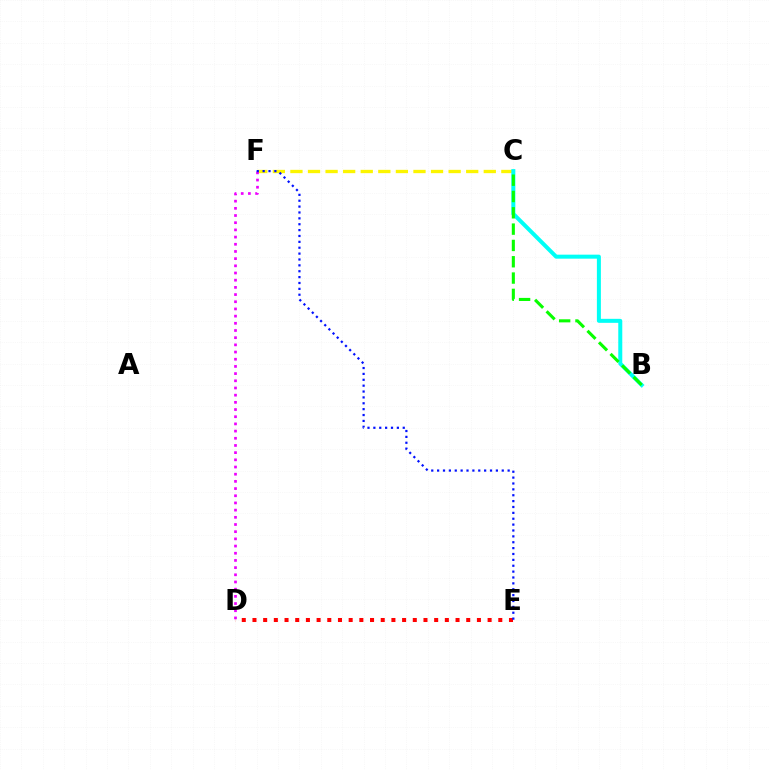{('D', 'E'): [{'color': '#ff0000', 'line_style': 'dotted', 'thickness': 2.9}], ('C', 'F'): [{'color': '#fcf500', 'line_style': 'dashed', 'thickness': 2.39}], ('D', 'F'): [{'color': '#ee00ff', 'line_style': 'dotted', 'thickness': 1.95}], ('E', 'F'): [{'color': '#0010ff', 'line_style': 'dotted', 'thickness': 1.6}], ('B', 'C'): [{'color': '#00fff6', 'line_style': 'solid', 'thickness': 2.88}, {'color': '#08ff00', 'line_style': 'dashed', 'thickness': 2.22}]}